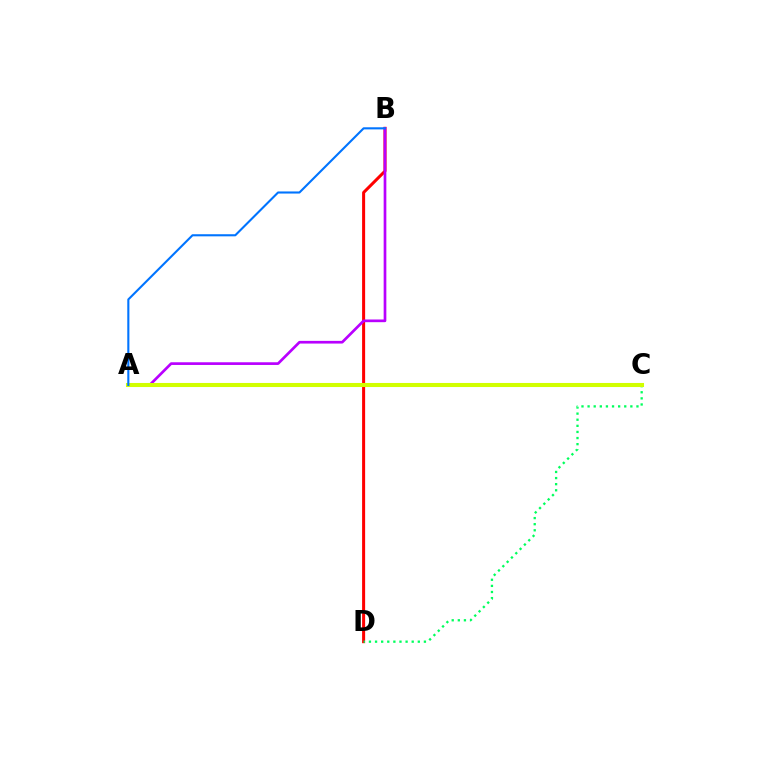{('B', 'D'): [{'color': '#ff0000', 'line_style': 'solid', 'thickness': 2.18}], ('C', 'D'): [{'color': '#00ff5c', 'line_style': 'dotted', 'thickness': 1.66}], ('A', 'B'): [{'color': '#b900ff', 'line_style': 'solid', 'thickness': 1.94}, {'color': '#0074ff', 'line_style': 'solid', 'thickness': 1.51}], ('A', 'C'): [{'color': '#d1ff00', 'line_style': 'solid', 'thickness': 2.93}]}